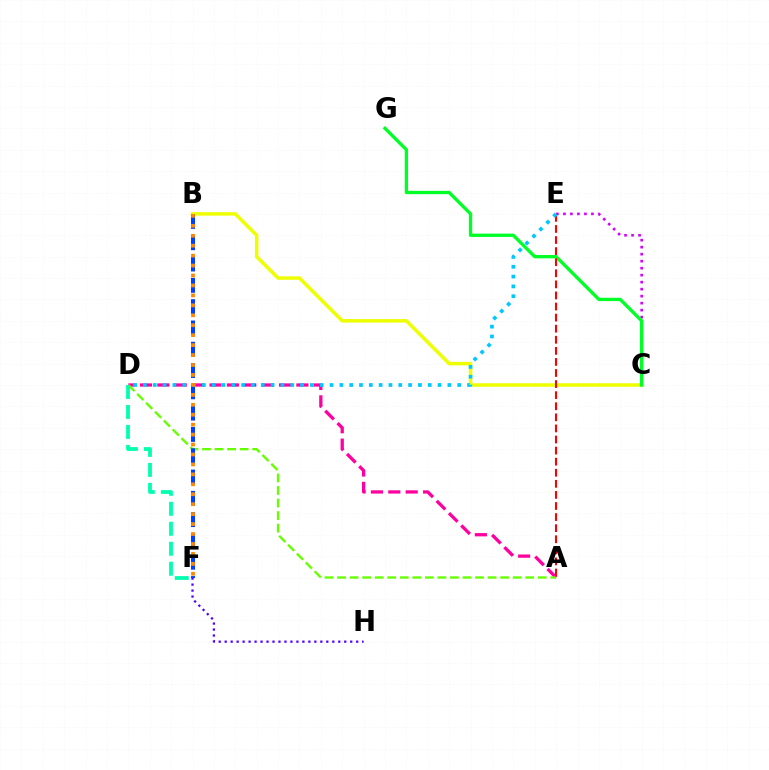{('F', 'H'): [{'color': '#4f00ff', 'line_style': 'dotted', 'thickness': 1.62}], ('B', 'C'): [{'color': '#eeff00', 'line_style': 'solid', 'thickness': 2.51}], ('A', 'D'): [{'color': '#ff00a0', 'line_style': 'dashed', 'thickness': 2.36}, {'color': '#66ff00', 'line_style': 'dashed', 'thickness': 1.7}], ('C', 'E'): [{'color': '#d600ff', 'line_style': 'dotted', 'thickness': 1.9}], ('C', 'G'): [{'color': '#00ff27', 'line_style': 'solid', 'thickness': 2.39}], ('D', 'F'): [{'color': '#00ffaf', 'line_style': 'dashed', 'thickness': 2.71}], ('A', 'E'): [{'color': '#ff0000', 'line_style': 'dashed', 'thickness': 1.51}], ('B', 'F'): [{'color': '#003fff', 'line_style': 'dashed', 'thickness': 2.89}, {'color': '#ff8800', 'line_style': 'dotted', 'thickness': 2.7}], ('D', 'E'): [{'color': '#00c7ff', 'line_style': 'dotted', 'thickness': 2.67}]}